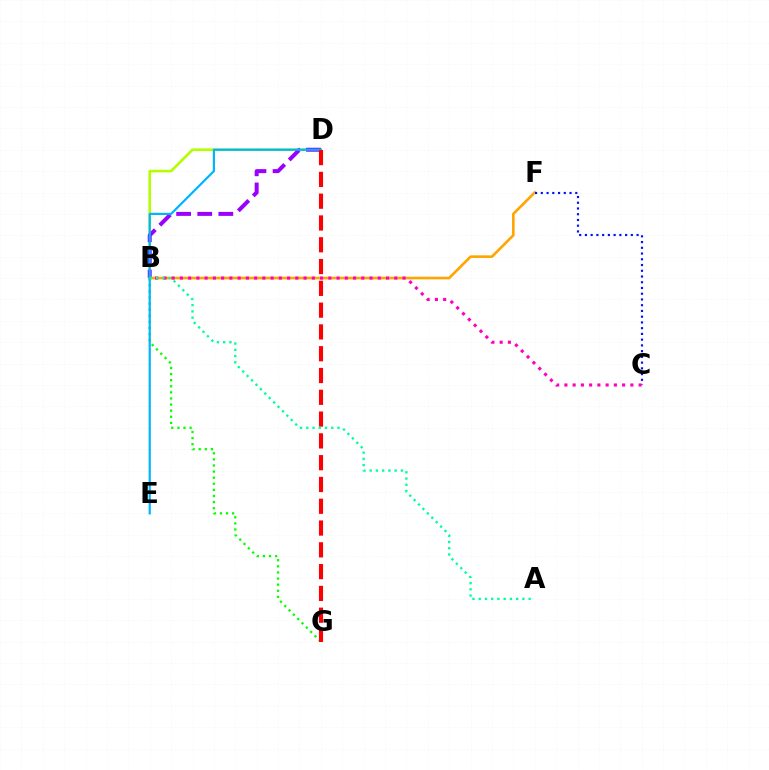{('B', 'D'): [{'color': '#b3ff00', 'line_style': 'solid', 'thickness': 1.9}, {'color': '#9b00ff', 'line_style': 'dashed', 'thickness': 2.87}], ('B', 'G'): [{'color': '#08ff00', 'line_style': 'dotted', 'thickness': 1.66}], ('B', 'F'): [{'color': '#ffa500', 'line_style': 'solid', 'thickness': 1.89}], ('C', 'F'): [{'color': '#0010ff', 'line_style': 'dotted', 'thickness': 1.56}], ('B', 'C'): [{'color': '#ff00bd', 'line_style': 'dotted', 'thickness': 2.24}], ('D', 'E'): [{'color': '#00b5ff', 'line_style': 'solid', 'thickness': 1.59}], ('D', 'G'): [{'color': '#ff0000', 'line_style': 'dashed', 'thickness': 2.96}], ('A', 'B'): [{'color': '#00ff9d', 'line_style': 'dotted', 'thickness': 1.7}]}